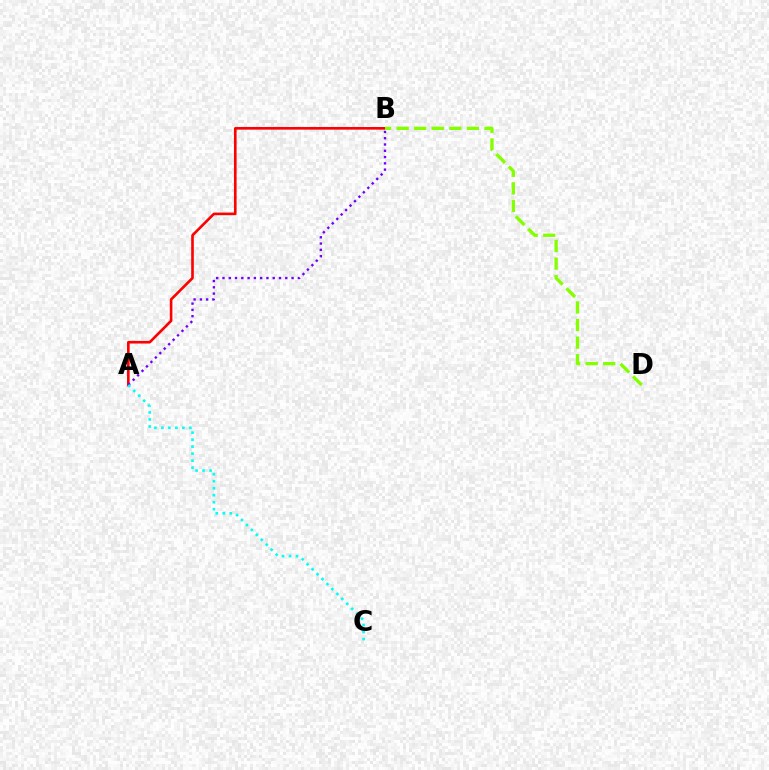{('A', 'B'): [{'color': '#ff0000', 'line_style': 'solid', 'thickness': 1.89}, {'color': '#7200ff', 'line_style': 'dotted', 'thickness': 1.71}], ('A', 'C'): [{'color': '#00fff6', 'line_style': 'dotted', 'thickness': 1.9}], ('B', 'D'): [{'color': '#84ff00', 'line_style': 'dashed', 'thickness': 2.39}]}